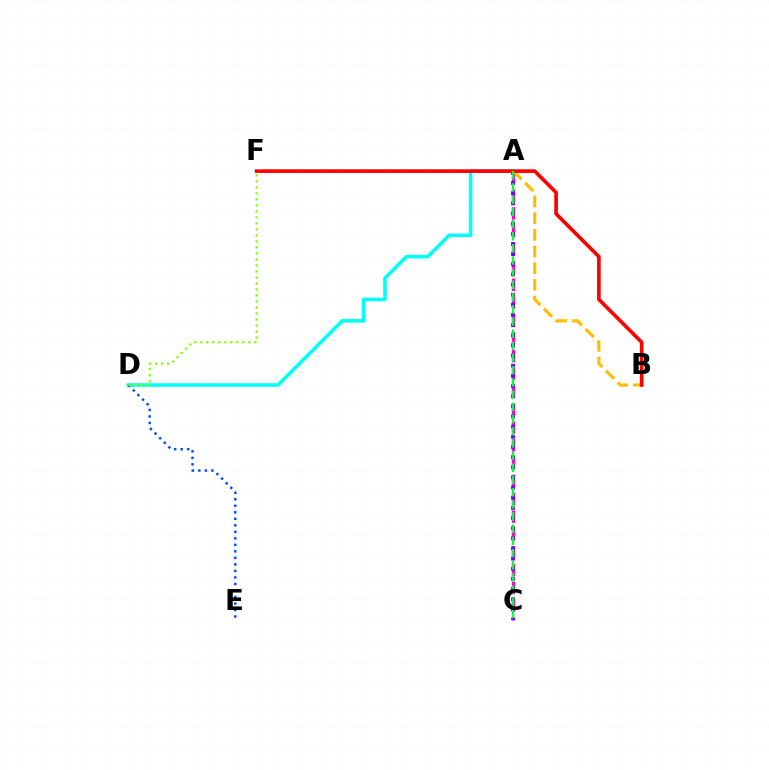{('A', 'C'): [{'color': '#ff00cf', 'line_style': 'dashed', 'thickness': 2.42}, {'color': '#7200ff', 'line_style': 'dotted', 'thickness': 2.76}, {'color': '#00ff39', 'line_style': 'dashed', 'thickness': 1.66}], ('A', 'D'): [{'color': '#00fff6', 'line_style': 'solid', 'thickness': 2.58}], ('A', 'B'): [{'color': '#ffbd00', 'line_style': 'dashed', 'thickness': 2.27}], ('D', 'E'): [{'color': '#004bff', 'line_style': 'dotted', 'thickness': 1.77}], ('B', 'F'): [{'color': '#ff0000', 'line_style': 'solid', 'thickness': 2.62}], ('D', 'F'): [{'color': '#84ff00', 'line_style': 'dotted', 'thickness': 1.63}]}